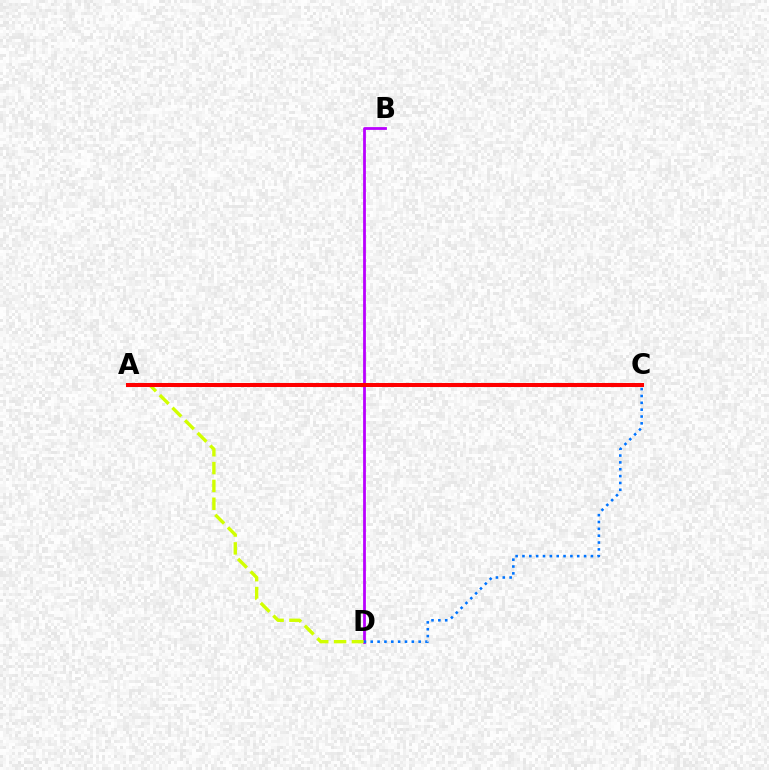{('A', 'C'): [{'color': '#00ff5c', 'line_style': 'dashed', 'thickness': 2.72}, {'color': '#ff0000', 'line_style': 'solid', 'thickness': 2.9}], ('B', 'D'): [{'color': '#b900ff', 'line_style': 'solid', 'thickness': 2.0}], ('C', 'D'): [{'color': '#0074ff', 'line_style': 'dotted', 'thickness': 1.86}], ('A', 'D'): [{'color': '#d1ff00', 'line_style': 'dashed', 'thickness': 2.42}]}